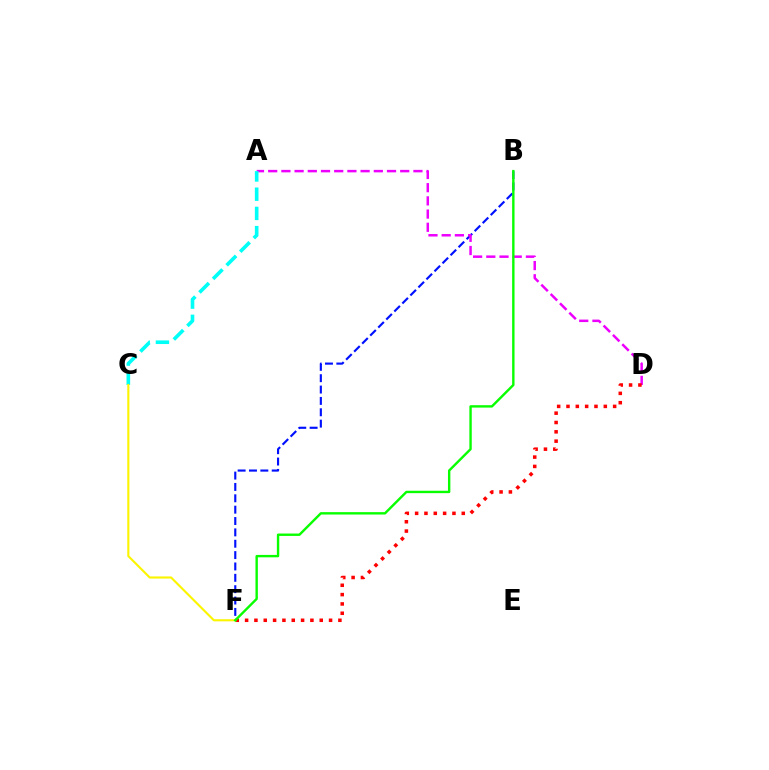{('B', 'F'): [{'color': '#0010ff', 'line_style': 'dashed', 'thickness': 1.54}, {'color': '#08ff00', 'line_style': 'solid', 'thickness': 1.72}], ('A', 'D'): [{'color': '#ee00ff', 'line_style': 'dashed', 'thickness': 1.79}], ('A', 'C'): [{'color': '#00fff6', 'line_style': 'dashed', 'thickness': 2.61}], ('D', 'F'): [{'color': '#ff0000', 'line_style': 'dotted', 'thickness': 2.53}], ('C', 'F'): [{'color': '#fcf500', 'line_style': 'solid', 'thickness': 1.53}]}